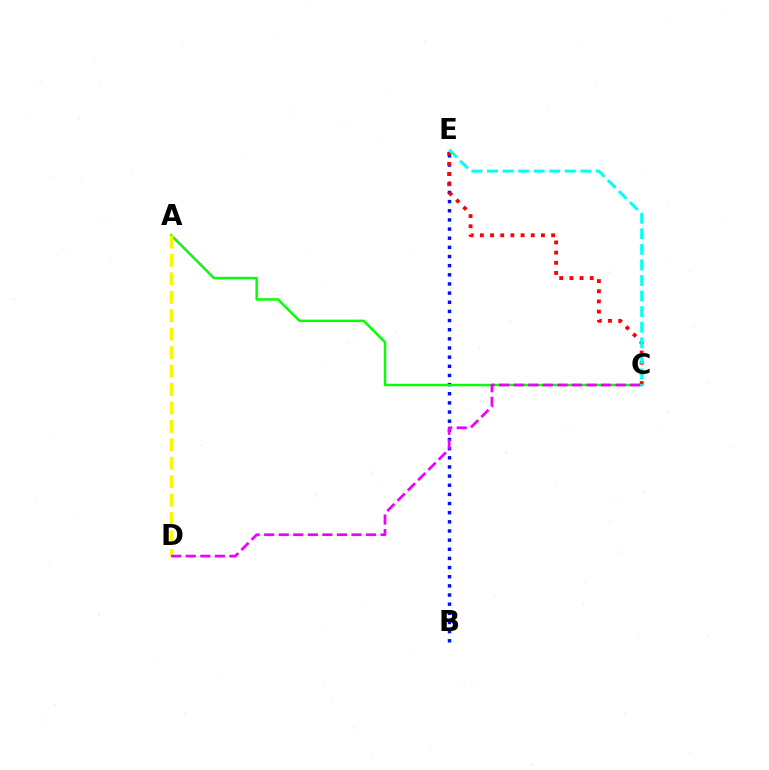{('B', 'E'): [{'color': '#0010ff', 'line_style': 'dotted', 'thickness': 2.49}], ('C', 'E'): [{'color': '#ff0000', 'line_style': 'dotted', 'thickness': 2.76}, {'color': '#00fff6', 'line_style': 'dashed', 'thickness': 2.12}], ('A', 'C'): [{'color': '#08ff00', 'line_style': 'solid', 'thickness': 1.78}], ('A', 'D'): [{'color': '#fcf500', 'line_style': 'dashed', 'thickness': 2.51}], ('C', 'D'): [{'color': '#ee00ff', 'line_style': 'dashed', 'thickness': 1.98}]}